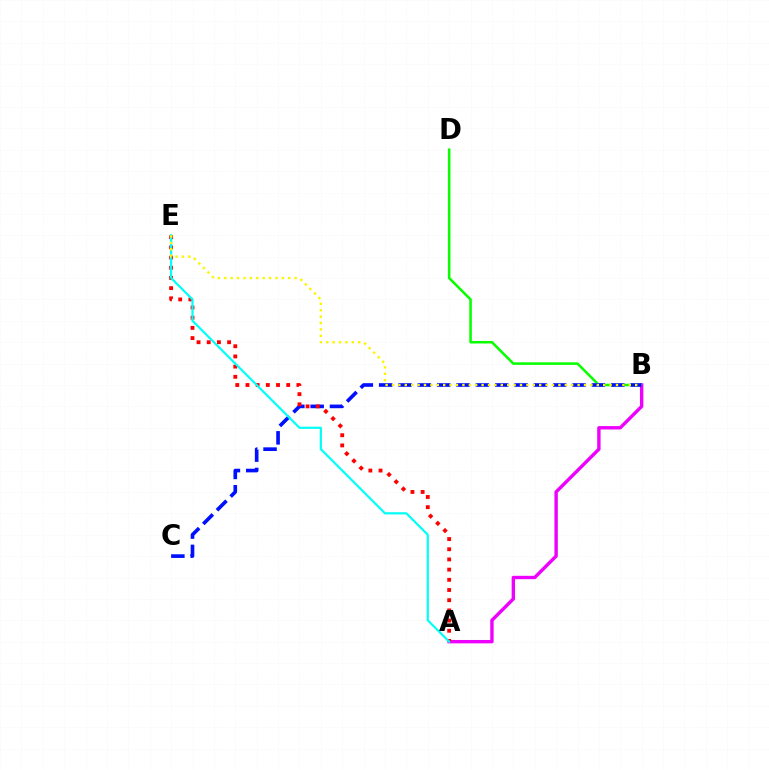{('B', 'D'): [{'color': '#08ff00', 'line_style': 'solid', 'thickness': 1.83}], ('A', 'B'): [{'color': '#ee00ff', 'line_style': 'solid', 'thickness': 2.43}], ('B', 'C'): [{'color': '#0010ff', 'line_style': 'dashed', 'thickness': 2.63}], ('A', 'E'): [{'color': '#ff0000', 'line_style': 'dotted', 'thickness': 2.77}, {'color': '#00fff6', 'line_style': 'solid', 'thickness': 1.57}], ('B', 'E'): [{'color': '#fcf500', 'line_style': 'dotted', 'thickness': 1.74}]}